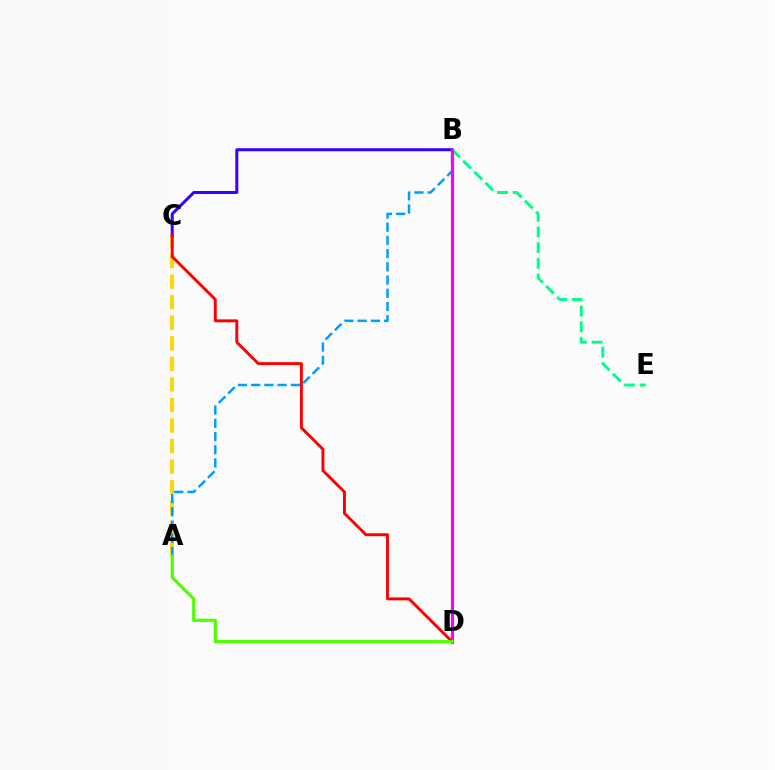{('A', 'C'): [{'color': '#ffd500', 'line_style': 'dashed', 'thickness': 2.79}], ('B', 'C'): [{'color': '#3700ff', 'line_style': 'solid', 'thickness': 2.16}], ('C', 'D'): [{'color': '#ff0000', 'line_style': 'solid', 'thickness': 2.1}], ('B', 'E'): [{'color': '#00ff86', 'line_style': 'dashed', 'thickness': 2.13}], ('A', 'B'): [{'color': '#009eff', 'line_style': 'dashed', 'thickness': 1.8}], ('B', 'D'): [{'color': '#ff00ed', 'line_style': 'solid', 'thickness': 2.27}], ('A', 'D'): [{'color': '#4fff00', 'line_style': 'solid', 'thickness': 2.28}]}